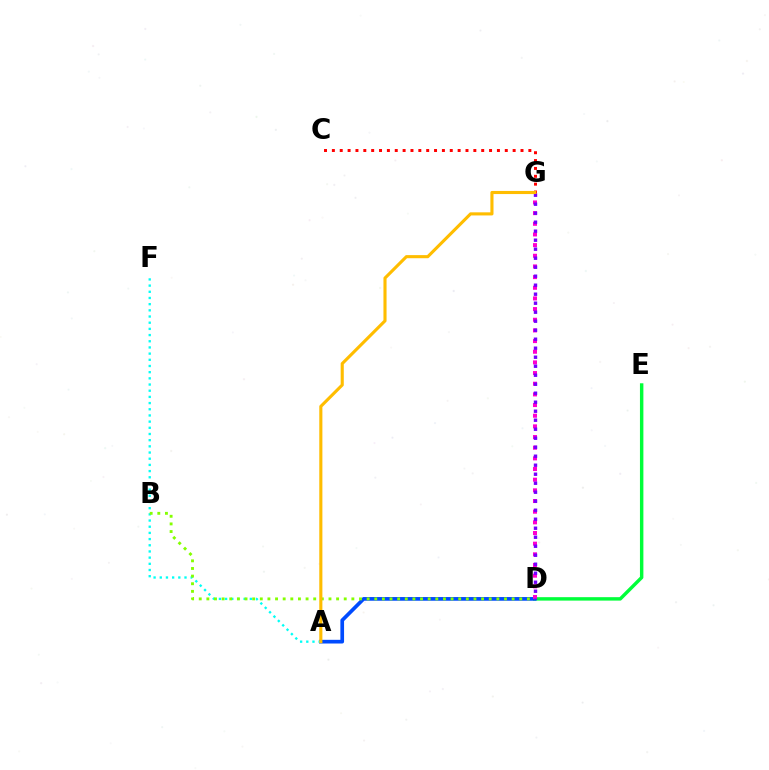{('D', 'E'): [{'color': '#00ff39', 'line_style': 'solid', 'thickness': 2.47}], ('A', 'D'): [{'color': '#004bff', 'line_style': 'solid', 'thickness': 2.66}], ('A', 'F'): [{'color': '#00fff6', 'line_style': 'dotted', 'thickness': 1.68}], ('C', 'G'): [{'color': '#ff0000', 'line_style': 'dotted', 'thickness': 2.14}], ('D', 'G'): [{'color': '#ff00cf', 'line_style': 'dotted', 'thickness': 2.9}, {'color': '#7200ff', 'line_style': 'dotted', 'thickness': 2.45}], ('B', 'D'): [{'color': '#84ff00', 'line_style': 'dotted', 'thickness': 2.07}], ('A', 'G'): [{'color': '#ffbd00', 'line_style': 'solid', 'thickness': 2.24}]}